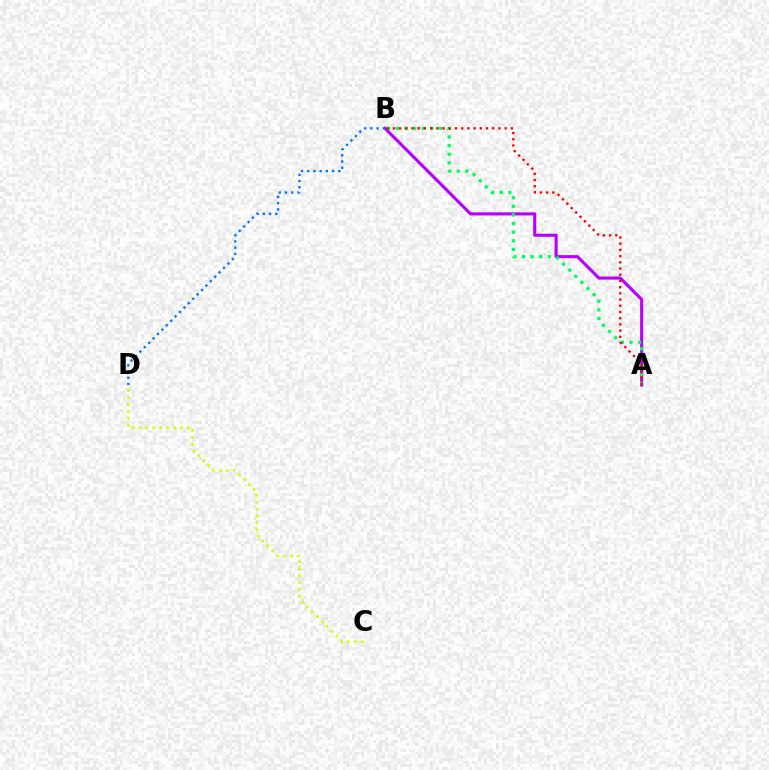{('C', 'D'): [{'color': '#d1ff00', 'line_style': 'dotted', 'thickness': 1.88}], ('A', 'B'): [{'color': '#b900ff', 'line_style': 'solid', 'thickness': 2.23}, {'color': '#00ff5c', 'line_style': 'dotted', 'thickness': 2.35}, {'color': '#ff0000', 'line_style': 'dotted', 'thickness': 1.69}], ('B', 'D'): [{'color': '#0074ff', 'line_style': 'dotted', 'thickness': 1.69}]}